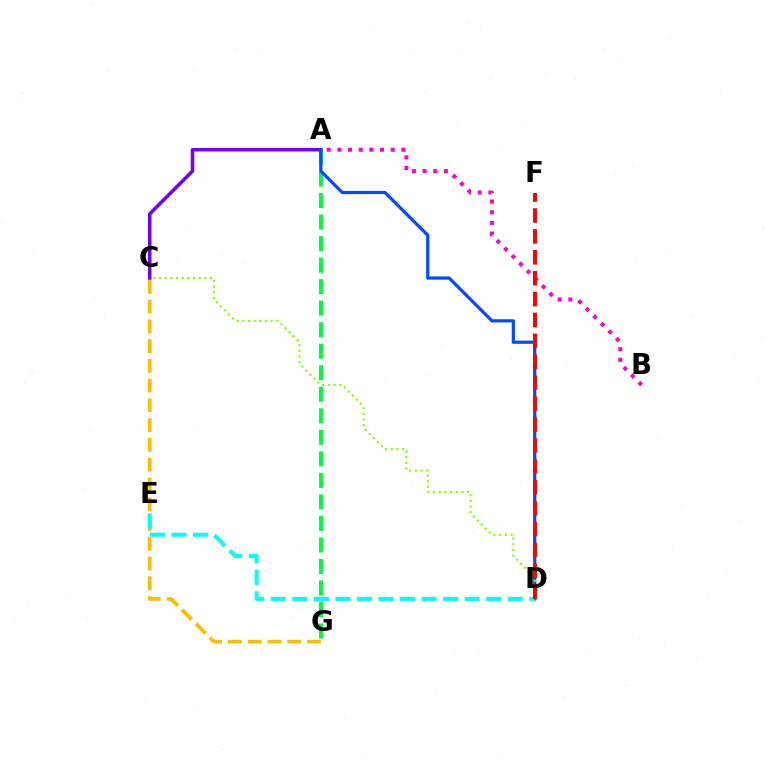{('A', 'C'): [{'color': '#7200ff', 'line_style': 'solid', 'thickness': 2.54}], ('A', 'G'): [{'color': '#00ff39', 'line_style': 'dashed', 'thickness': 2.92}], ('A', 'D'): [{'color': '#004bff', 'line_style': 'solid', 'thickness': 2.31}], ('A', 'B'): [{'color': '#ff00cf', 'line_style': 'dotted', 'thickness': 2.9}], ('C', 'G'): [{'color': '#ffbd00', 'line_style': 'dashed', 'thickness': 2.68}], ('D', 'E'): [{'color': '#00fff6', 'line_style': 'dashed', 'thickness': 2.93}], ('C', 'D'): [{'color': '#84ff00', 'line_style': 'dotted', 'thickness': 1.54}], ('D', 'F'): [{'color': '#ff0000', 'line_style': 'dashed', 'thickness': 2.84}]}